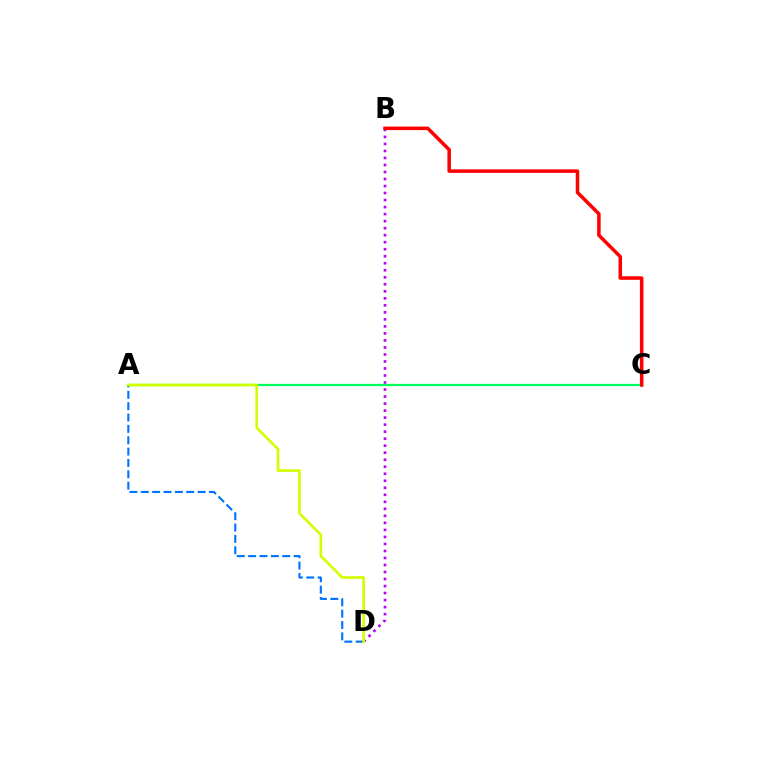{('B', 'D'): [{'color': '#b900ff', 'line_style': 'dotted', 'thickness': 1.91}], ('A', 'C'): [{'color': '#00ff5c', 'line_style': 'solid', 'thickness': 1.62}], ('B', 'C'): [{'color': '#ff0000', 'line_style': 'solid', 'thickness': 2.54}], ('A', 'D'): [{'color': '#0074ff', 'line_style': 'dashed', 'thickness': 1.54}, {'color': '#d1ff00', 'line_style': 'solid', 'thickness': 1.92}]}